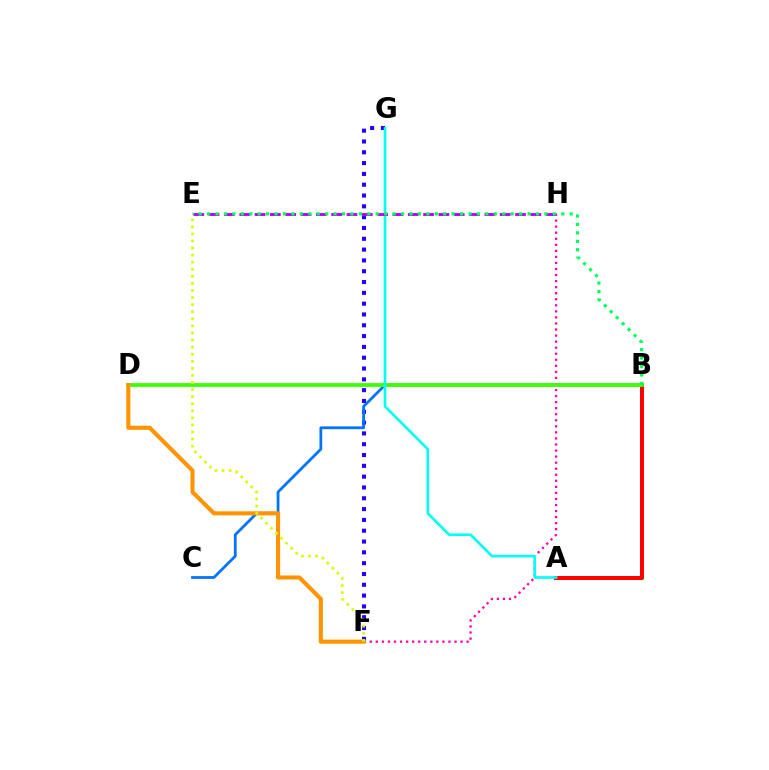{('F', 'G'): [{'color': '#2500ff', 'line_style': 'dotted', 'thickness': 2.94}], ('F', 'H'): [{'color': '#ff00ac', 'line_style': 'dotted', 'thickness': 1.64}], ('B', 'C'): [{'color': '#0074ff', 'line_style': 'solid', 'thickness': 2.0}], ('A', 'B'): [{'color': '#ff0000', 'line_style': 'solid', 'thickness': 2.87}], ('B', 'D'): [{'color': '#3dff00', 'line_style': 'solid', 'thickness': 2.72}], ('A', 'G'): [{'color': '#00fff6', 'line_style': 'solid', 'thickness': 1.89}], ('D', 'F'): [{'color': '#ff9400', 'line_style': 'solid', 'thickness': 2.94}], ('E', 'H'): [{'color': '#b900ff', 'line_style': 'dashed', 'thickness': 2.08}], ('E', 'F'): [{'color': '#d1ff00', 'line_style': 'dotted', 'thickness': 1.92}], ('B', 'E'): [{'color': '#00ff5c', 'line_style': 'dotted', 'thickness': 2.29}]}